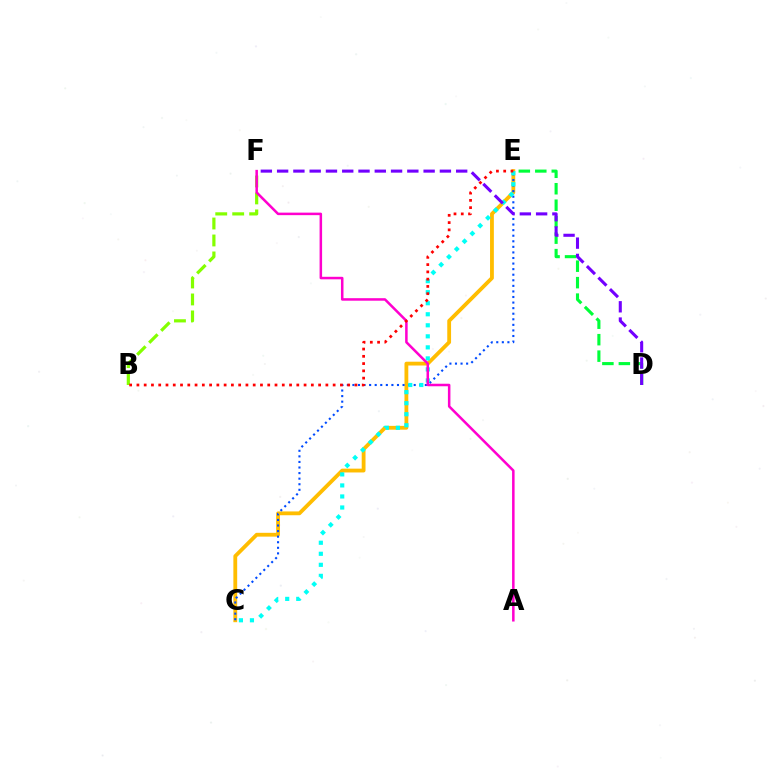{('D', 'E'): [{'color': '#00ff39', 'line_style': 'dashed', 'thickness': 2.24}], ('C', 'E'): [{'color': '#ffbd00', 'line_style': 'solid', 'thickness': 2.74}, {'color': '#004bff', 'line_style': 'dotted', 'thickness': 1.51}, {'color': '#00fff6', 'line_style': 'dotted', 'thickness': 3.0}], ('B', 'F'): [{'color': '#84ff00', 'line_style': 'dashed', 'thickness': 2.3}], ('A', 'F'): [{'color': '#ff00cf', 'line_style': 'solid', 'thickness': 1.82}], ('D', 'F'): [{'color': '#7200ff', 'line_style': 'dashed', 'thickness': 2.21}], ('B', 'E'): [{'color': '#ff0000', 'line_style': 'dotted', 'thickness': 1.97}]}